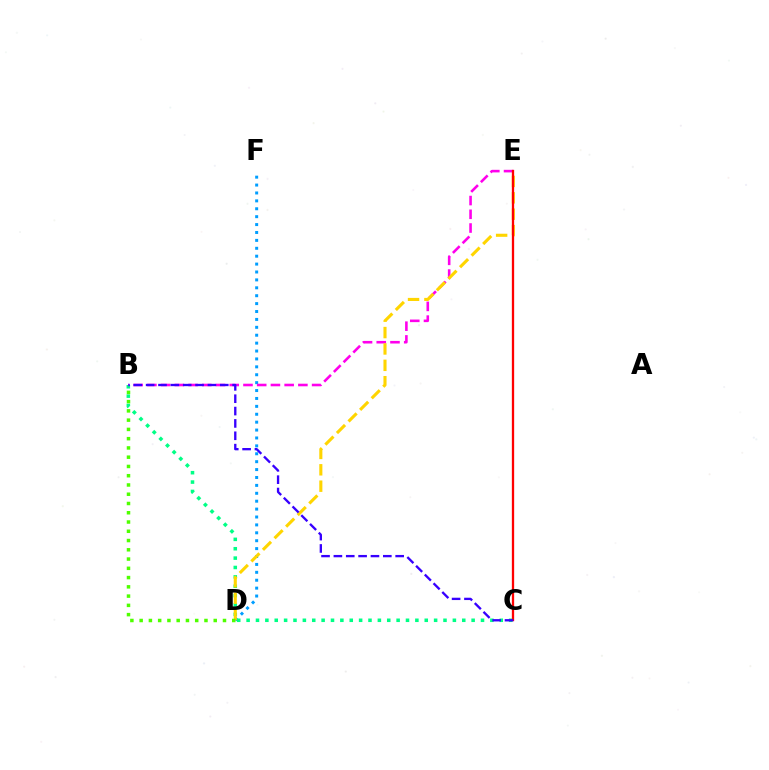{('D', 'F'): [{'color': '#009eff', 'line_style': 'dotted', 'thickness': 2.15}], ('B', 'C'): [{'color': '#00ff86', 'line_style': 'dotted', 'thickness': 2.55}, {'color': '#3700ff', 'line_style': 'dashed', 'thickness': 1.68}], ('B', 'E'): [{'color': '#ff00ed', 'line_style': 'dashed', 'thickness': 1.86}], ('D', 'E'): [{'color': '#ffd500', 'line_style': 'dashed', 'thickness': 2.23}], ('C', 'E'): [{'color': '#ff0000', 'line_style': 'solid', 'thickness': 1.65}], ('B', 'D'): [{'color': '#4fff00', 'line_style': 'dotted', 'thickness': 2.52}]}